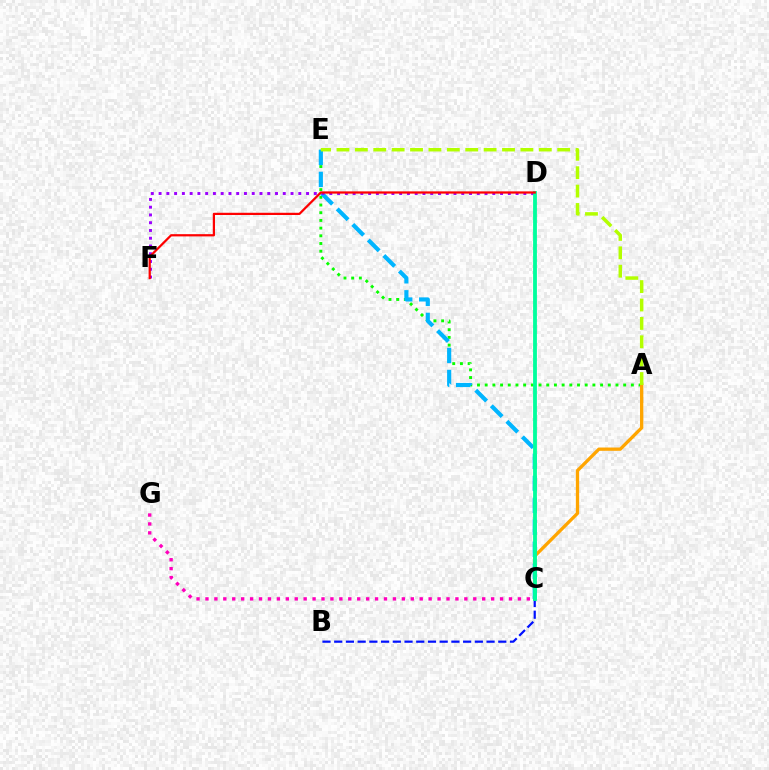{('A', 'E'): [{'color': '#08ff00', 'line_style': 'dotted', 'thickness': 2.09}, {'color': '#b3ff00', 'line_style': 'dashed', 'thickness': 2.5}], ('C', 'G'): [{'color': '#ff00bd', 'line_style': 'dotted', 'thickness': 2.43}], ('A', 'C'): [{'color': '#ffa500', 'line_style': 'solid', 'thickness': 2.37}], ('B', 'C'): [{'color': '#0010ff', 'line_style': 'dashed', 'thickness': 1.59}], ('C', 'E'): [{'color': '#00b5ff', 'line_style': 'dashed', 'thickness': 2.99}], ('D', 'F'): [{'color': '#9b00ff', 'line_style': 'dotted', 'thickness': 2.11}, {'color': '#ff0000', 'line_style': 'solid', 'thickness': 1.61}], ('C', 'D'): [{'color': '#00ff9d', 'line_style': 'solid', 'thickness': 2.75}]}